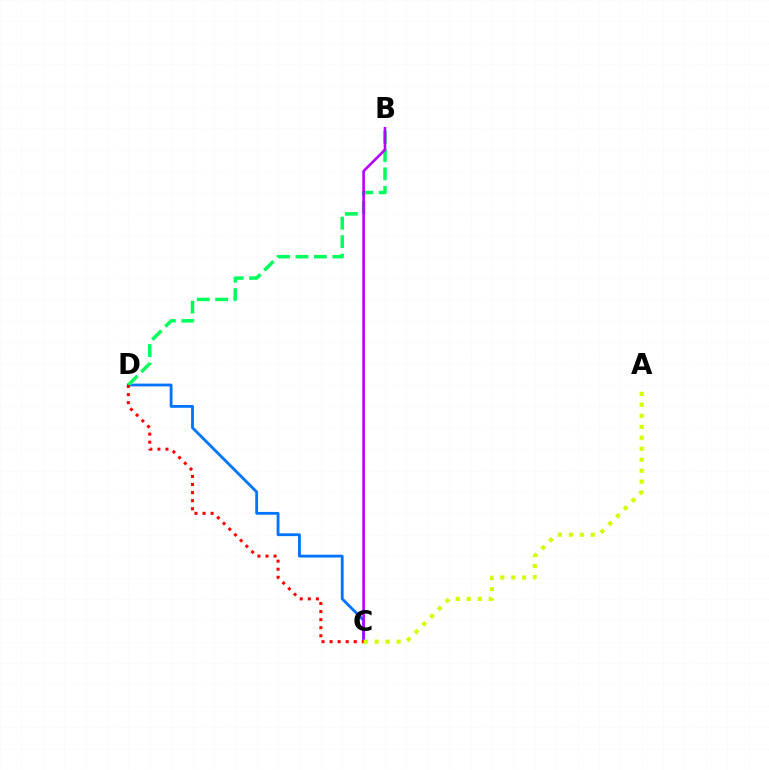{('C', 'D'): [{'color': '#0074ff', 'line_style': 'solid', 'thickness': 2.03}, {'color': '#ff0000', 'line_style': 'dotted', 'thickness': 2.19}], ('B', 'D'): [{'color': '#00ff5c', 'line_style': 'dashed', 'thickness': 2.5}], ('B', 'C'): [{'color': '#b900ff', 'line_style': 'solid', 'thickness': 1.89}], ('A', 'C'): [{'color': '#d1ff00', 'line_style': 'dotted', 'thickness': 2.98}]}